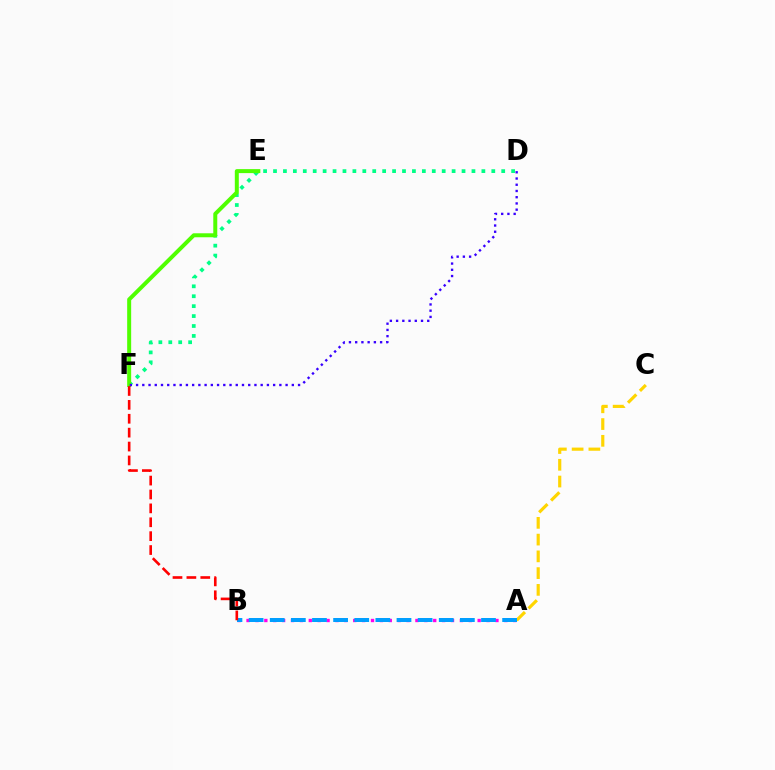{('A', 'B'): [{'color': '#ff00ed', 'line_style': 'dotted', 'thickness': 2.42}, {'color': '#009eff', 'line_style': 'dashed', 'thickness': 2.87}], ('A', 'C'): [{'color': '#ffd500', 'line_style': 'dashed', 'thickness': 2.28}], ('D', 'F'): [{'color': '#00ff86', 'line_style': 'dotted', 'thickness': 2.7}, {'color': '#3700ff', 'line_style': 'dotted', 'thickness': 1.69}], ('E', 'F'): [{'color': '#4fff00', 'line_style': 'solid', 'thickness': 2.87}], ('B', 'F'): [{'color': '#ff0000', 'line_style': 'dashed', 'thickness': 1.89}]}